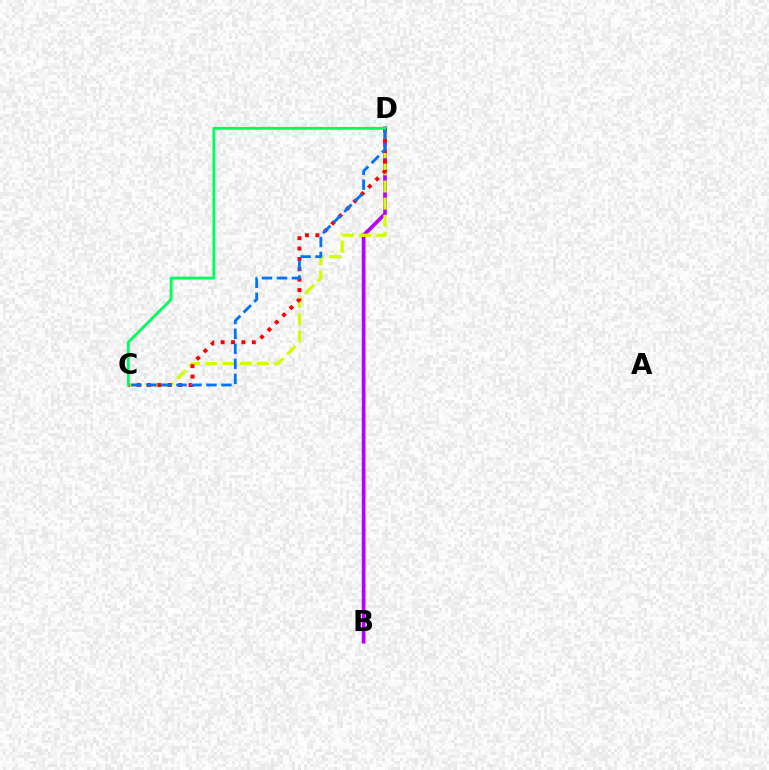{('B', 'D'): [{'color': '#b900ff', 'line_style': 'solid', 'thickness': 2.66}], ('C', 'D'): [{'color': '#d1ff00', 'line_style': 'dashed', 'thickness': 2.33}, {'color': '#ff0000', 'line_style': 'dotted', 'thickness': 2.82}, {'color': '#0074ff', 'line_style': 'dashed', 'thickness': 2.04}, {'color': '#00ff5c', 'line_style': 'solid', 'thickness': 2.03}]}